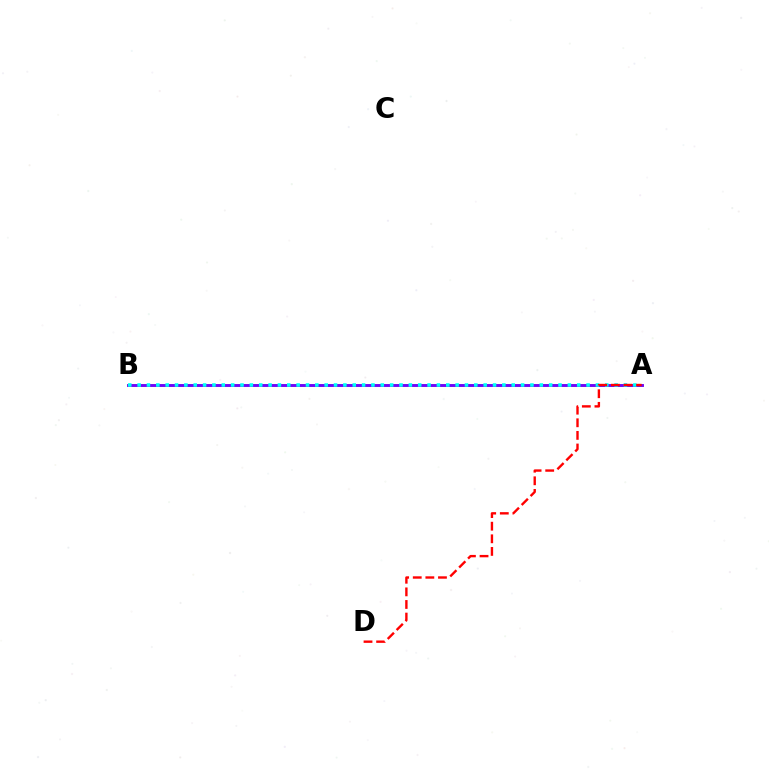{('A', 'B'): [{'color': '#84ff00', 'line_style': 'solid', 'thickness': 1.91}, {'color': '#7200ff', 'line_style': 'solid', 'thickness': 2.05}, {'color': '#00fff6', 'line_style': 'dotted', 'thickness': 2.54}], ('A', 'D'): [{'color': '#ff0000', 'line_style': 'dashed', 'thickness': 1.71}]}